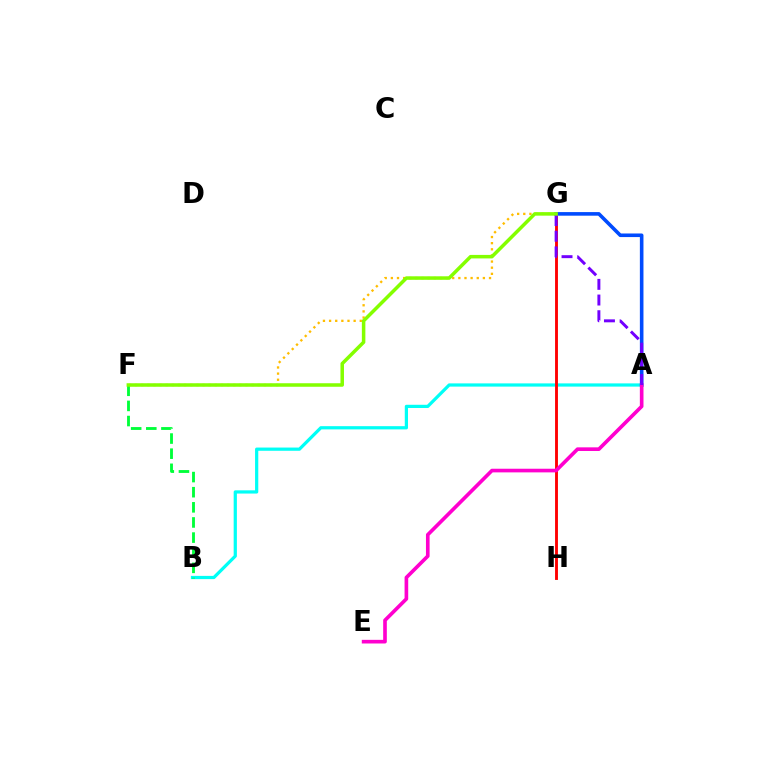{('A', 'B'): [{'color': '#00fff6', 'line_style': 'solid', 'thickness': 2.32}], ('F', 'G'): [{'color': '#ffbd00', 'line_style': 'dotted', 'thickness': 1.67}, {'color': '#84ff00', 'line_style': 'solid', 'thickness': 2.53}], ('G', 'H'): [{'color': '#ff0000', 'line_style': 'solid', 'thickness': 2.07}], ('A', 'G'): [{'color': '#004bff', 'line_style': 'solid', 'thickness': 2.59}, {'color': '#7200ff', 'line_style': 'dashed', 'thickness': 2.13}], ('A', 'E'): [{'color': '#ff00cf', 'line_style': 'solid', 'thickness': 2.62}], ('B', 'F'): [{'color': '#00ff39', 'line_style': 'dashed', 'thickness': 2.06}]}